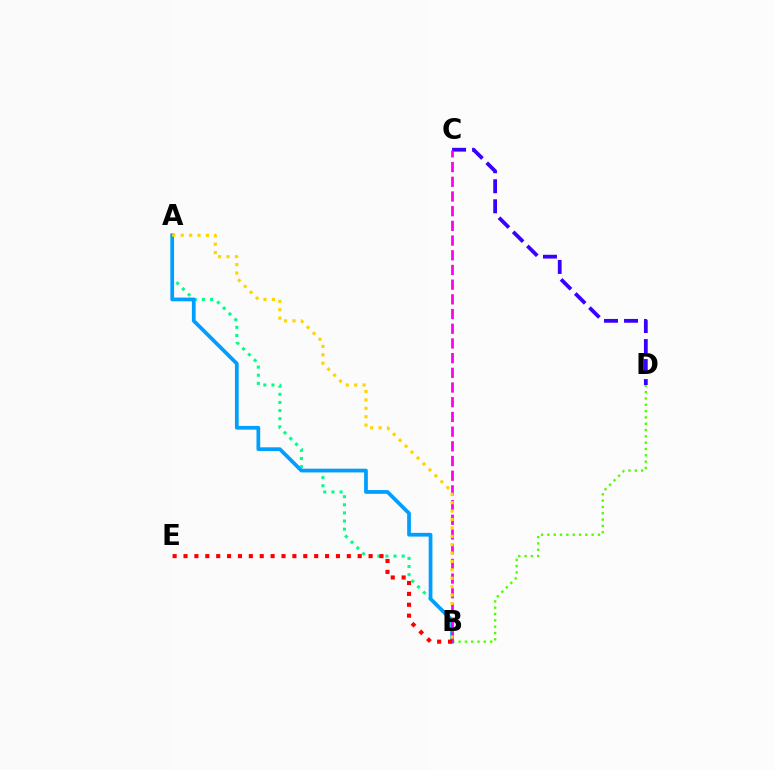{('B', 'D'): [{'color': '#4fff00', 'line_style': 'dotted', 'thickness': 1.72}], ('A', 'B'): [{'color': '#00ff86', 'line_style': 'dotted', 'thickness': 2.21}, {'color': '#009eff', 'line_style': 'solid', 'thickness': 2.69}, {'color': '#ffd500', 'line_style': 'dotted', 'thickness': 2.28}], ('C', 'D'): [{'color': '#3700ff', 'line_style': 'dashed', 'thickness': 2.72}], ('B', 'C'): [{'color': '#ff00ed', 'line_style': 'dashed', 'thickness': 2.0}], ('B', 'E'): [{'color': '#ff0000', 'line_style': 'dotted', 'thickness': 2.96}]}